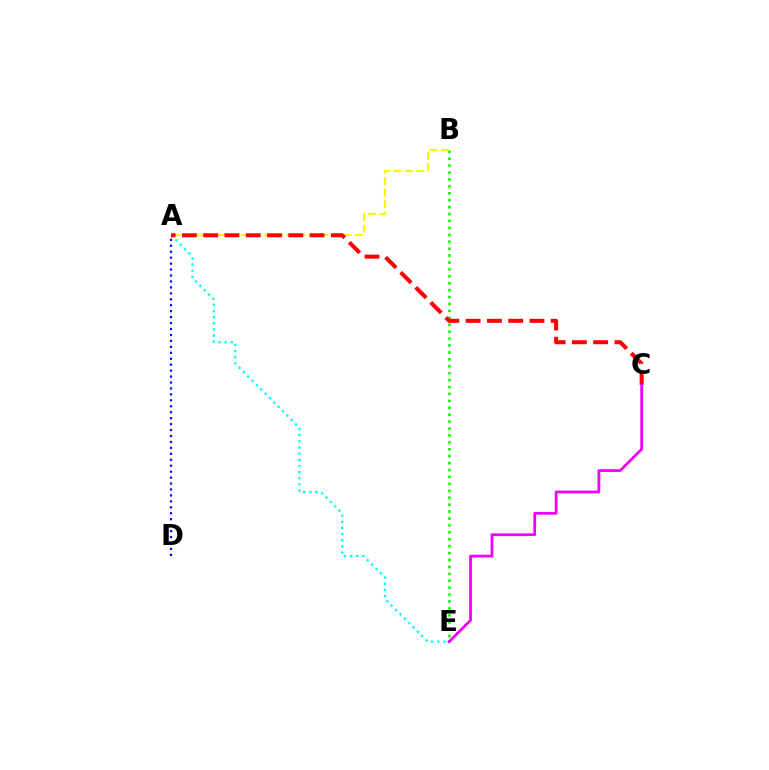{('B', 'E'): [{'color': '#08ff00', 'line_style': 'dotted', 'thickness': 1.88}], ('A', 'B'): [{'color': '#fcf500', 'line_style': 'dashed', 'thickness': 1.55}], ('A', 'D'): [{'color': '#0010ff', 'line_style': 'dotted', 'thickness': 1.61}], ('A', 'E'): [{'color': '#00fff6', 'line_style': 'dotted', 'thickness': 1.67}], ('A', 'C'): [{'color': '#ff0000', 'line_style': 'dashed', 'thickness': 2.89}], ('C', 'E'): [{'color': '#ee00ff', 'line_style': 'solid', 'thickness': 1.99}]}